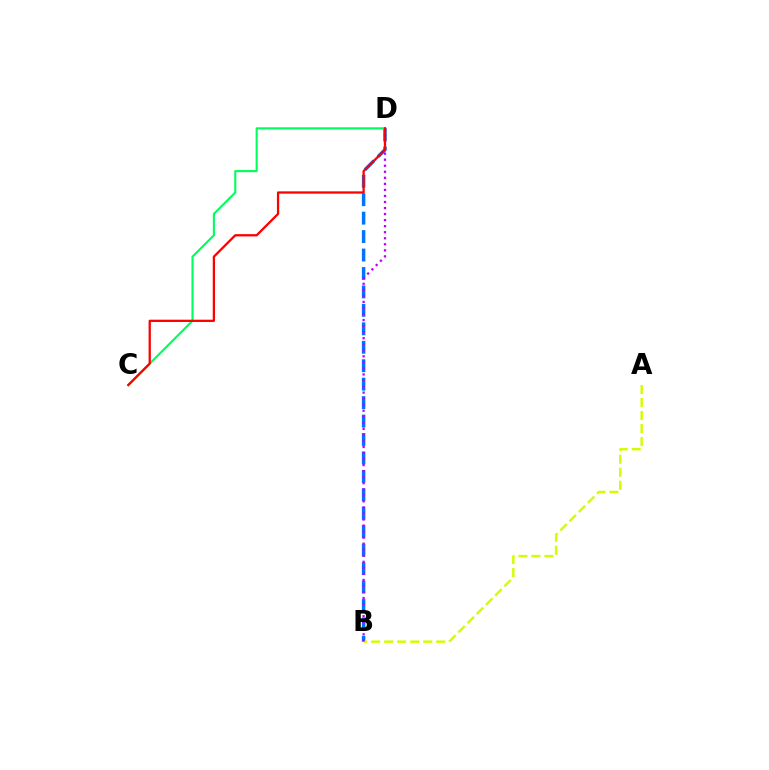{('B', 'D'): [{'color': '#0074ff', 'line_style': 'dashed', 'thickness': 2.51}, {'color': '#b900ff', 'line_style': 'dotted', 'thickness': 1.64}], ('A', 'B'): [{'color': '#d1ff00', 'line_style': 'dashed', 'thickness': 1.77}], ('C', 'D'): [{'color': '#00ff5c', 'line_style': 'solid', 'thickness': 1.52}, {'color': '#ff0000', 'line_style': 'solid', 'thickness': 1.65}]}